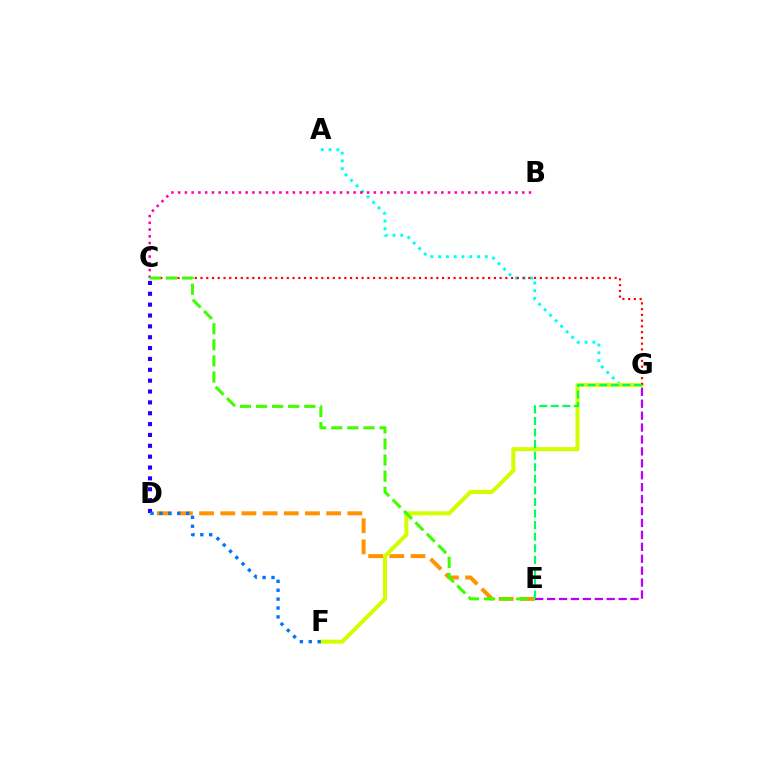{('A', 'G'): [{'color': '#00fff6', 'line_style': 'dotted', 'thickness': 2.11}], ('D', 'E'): [{'color': '#ff9400', 'line_style': 'dashed', 'thickness': 2.88}], ('F', 'G'): [{'color': '#d1ff00', 'line_style': 'solid', 'thickness': 2.93}], ('C', 'G'): [{'color': '#ff0000', 'line_style': 'dotted', 'thickness': 1.56}], ('B', 'C'): [{'color': '#ff00ac', 'line_style': 'dotted', 'thickness': 1.83}], ('C', 'E'): [{'color': '#3dff00', 'line_style': 'dashed', 'thickness': 2.19}], ('E', 'G'): [{'color': '#b900ff', 'line_style': 'dashed', 'thickness': 1.62}, {'color': '#00ff5c', 'line_style': 'dashed', 'thickness': 1.57}], ('C', 'D'): [{'color': '#2500ff', 'line_style': 'dotted', 'thickness': 2.95}], ('D', 'F'): [{'color': '#0074ff', 'line_style': 'dotted', 'thickness': 2.42}]}